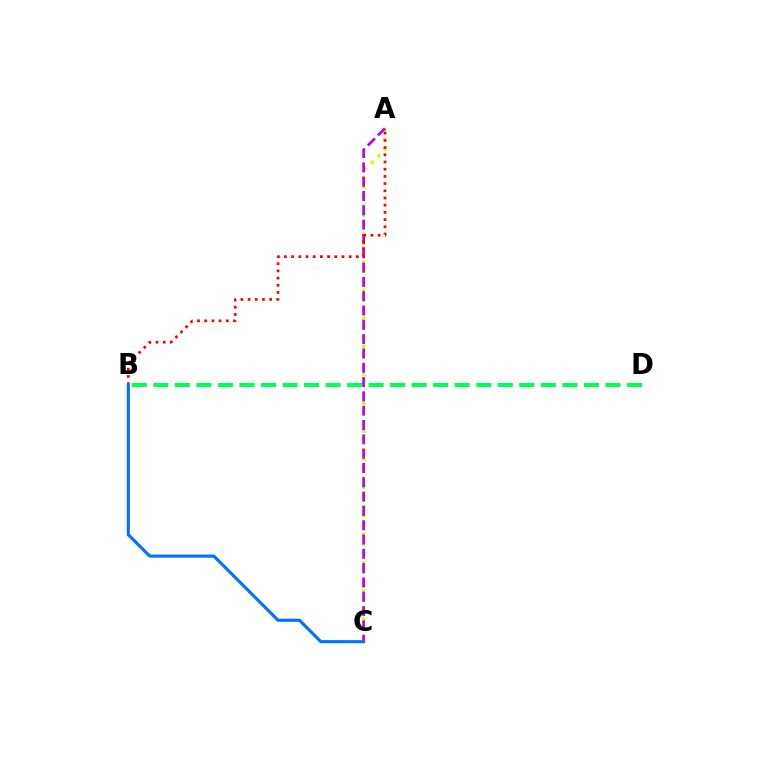{('A', 'C'): [{'color': '#d1ff00', 'line_style': 'dotted', 'thickness': 2.55}, {'color': '#b900ff', 'line_style': 'dashed', 'thickness': 1.94}], ('B', 'D'): [{'color': '#00ff5c', 'line_style': 'dashed', 'thickness': 2.92}], ('A', 'B'): [{'color': '#ff0000', 'line_style': 'dotted', 'thickness': 1.95}], ('B', 'C'): [{'color': '#0074ff', 'line_style': 'solid', 'thickness': 2.24}]}